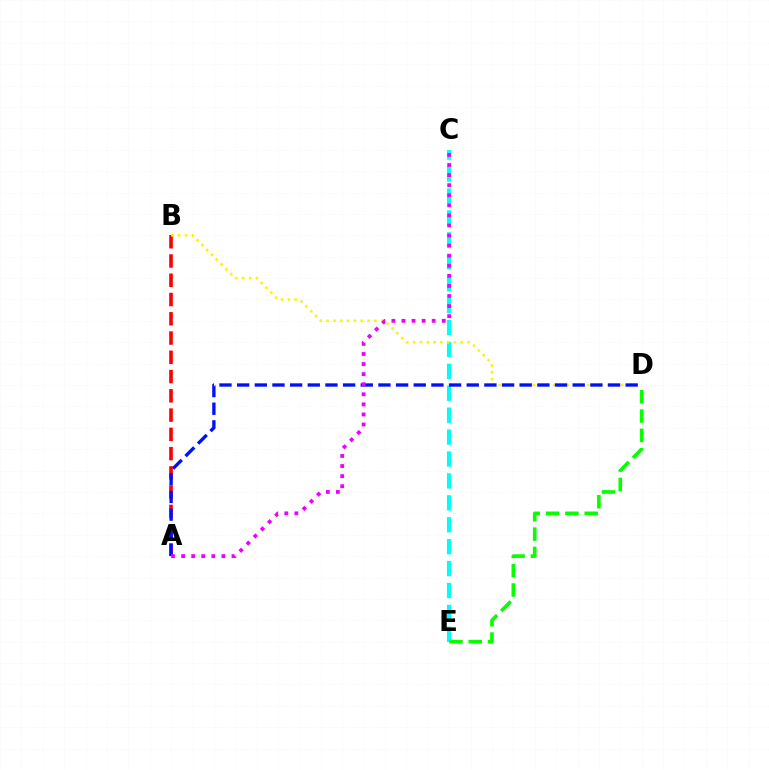{('C', 'E'): [{'color': '#00fff6', 'line_style': 'dashed', 'thickness': 2.98}], ('D', 'E'): [{'color': '#08ff00', 'line_style': 'dashed', 'thickness': 2.62}], ('A', 'B'): [{'color': '#ff0000', 'line_style': 'dashed', 'thickness': 2.62}], ('B', 'D'): [{'color': '#fcf500', 'line_style': 'dotted', 'thickness': 1.85}], ('A', 'D'): [{'color': '#0010ff', 'line_style': 'dashed', 'thickness': 2.4}], ('A', 'C'): [{'color': '#ee00ff', 'line_style': 'dotted', 'thickness': 2.74}]}